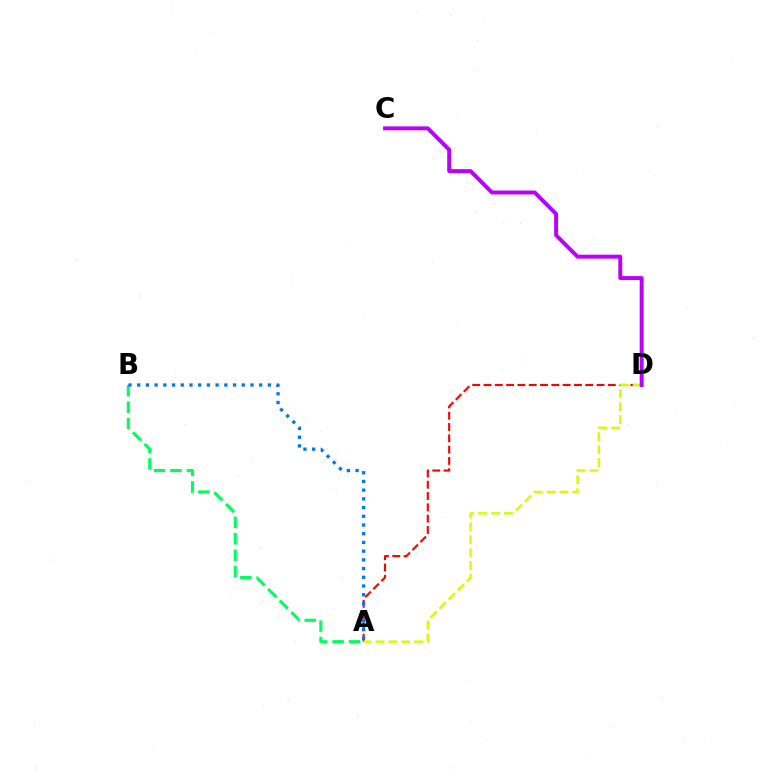{('A', 'D'): [{'color': '#ff0000', 'line_style': 'dashed', 'thickness': 1.54}, {'color': '#d1ff00', 'line_style': 'dashed', 'thickness': 1.75}], ('A', 'B'): [{'color': '#00ff5c', 'line_style': 'dashed', 'thickness': 2.23}, {'color': '#0074ff', 'line_style': 'dotted', 'thickness': 2.37}], ('C', 'D'): [{'color': '#b900ff', 'line_style': 'solid', 'thickness': 2.83}]}